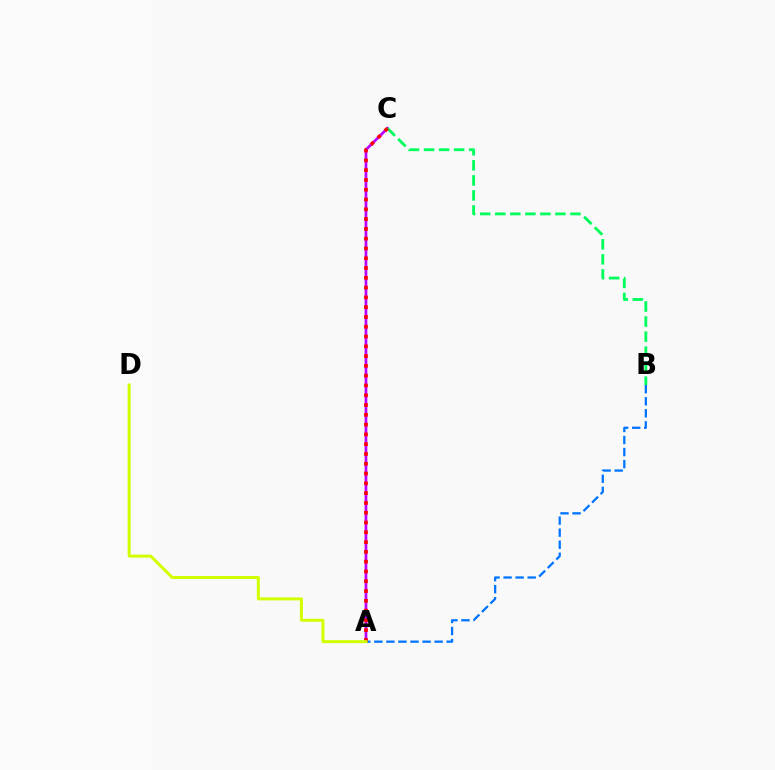{('A', 'C'): [{'color': '#b900ff', 'line_style': 'solid', 'thickness': 1.96}, {'color': '#ff0000', 'line_style': 'dotted', 'thickness': 2.66}], ('A', 'B'): [{'color': '#0074ff', 'line_style': 'dashed', 'thickness': 1.64}], ('B', 'C'): [{'color': '#00ff5c', 'line_style': 'dashed', 'thickness': 2.04}], ('A', 'D'): [{'color': '#d1ff00', 'line_style': 'solid', 'thickness': 2.16}]}